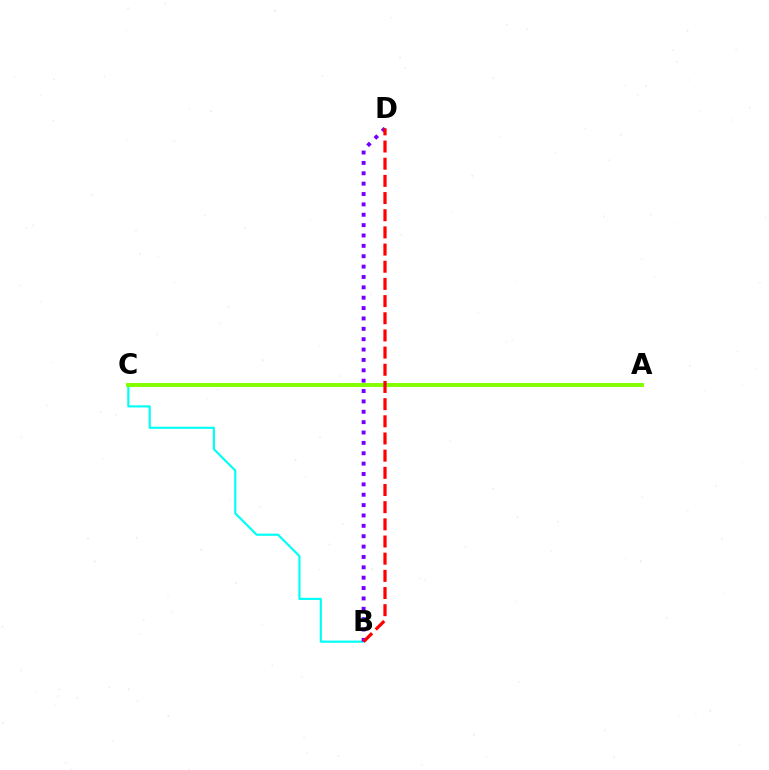{('B', 'C'): [{'color': '#00fff6', 'line_style': 'solid', 'thickness': 1.55}], ('A', 'C'): [{'color': '#84ff00', 'line_style': 'solid', 'thickness': 2.84}], ('B', 'D'): [{'color': '#7200ff', 'line_style': 'dotted', 'thickness': 2.82}, {'color': '#ff0000', 'line_style': 'dashed', 'thickness': 2.33}]}